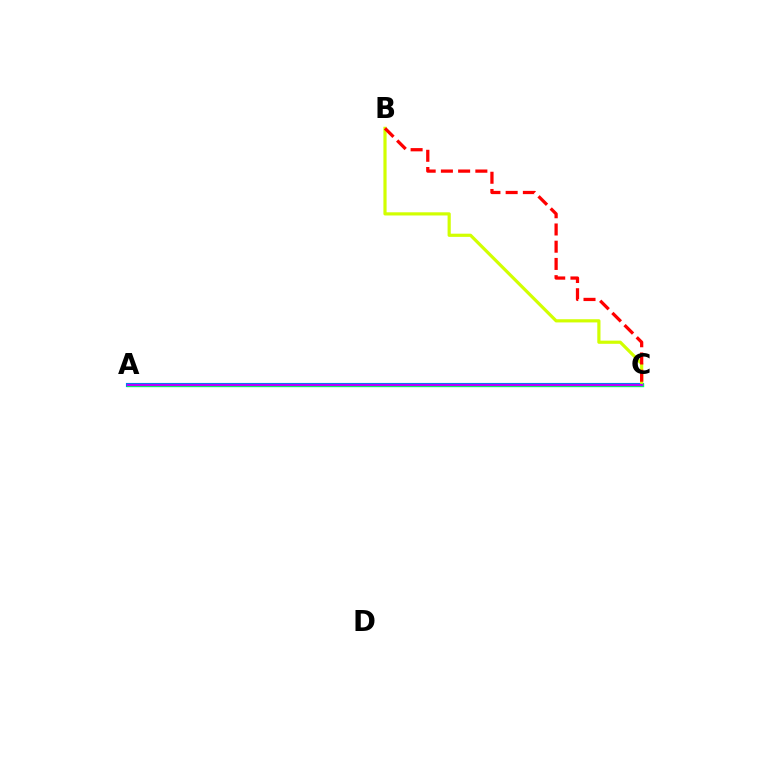{('A', 'C'): [{'color': '#0074ff', 'line_style': 'solid', 'thickness': 2.96}, {'color': '#00ff5c', 'line_style': 'solid', 'thickness': 2.36}, {'color': '#b900ff', 'line_style': 'solid', 'thickness': 1.55}], ('B', 'C'): [{'color': '#d1ff00', 'line_style': 'solid', 'thickness': 2.29}, {'color': '#ff0000', 'line_style': 'dashed', 'thickness': 2.34}]}